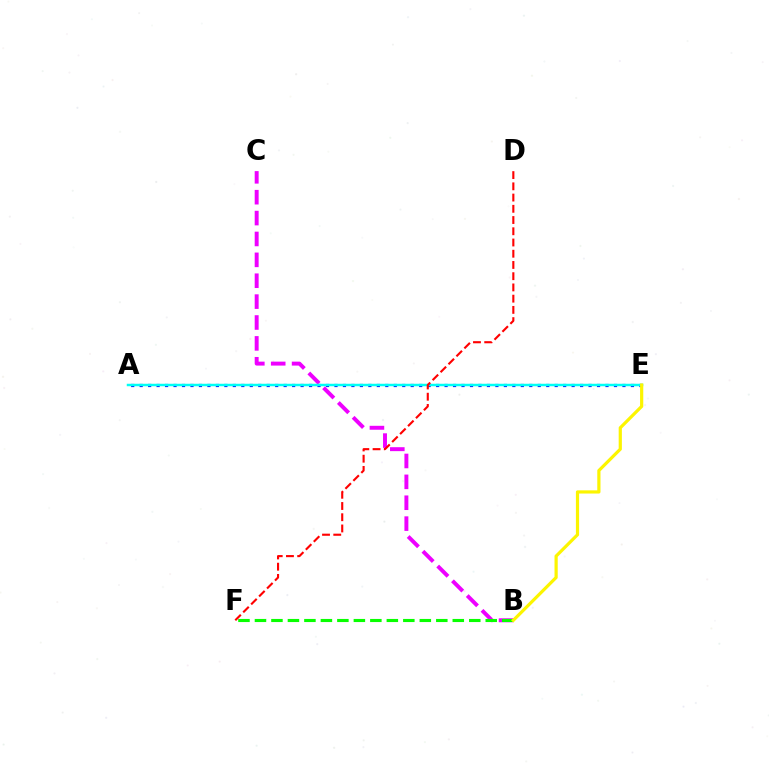{('A', 'E'): [{'color': '#0010ff', 'line_style': 'dotted', 'thickness': 2.3}, {'color': '#00fff6', 'line_style': 'solid', 'thickness': 1.78}], ('B', 'C'): [{'color': '#ee00ff', 'line_style': 'dashed', 'thickness': 2.84}], ('B', 'F'): [{'color': '#08ff00', 'line_style': 'dashed', 'thickness': 2.24}], ('D', 'F'): [{'color': '#ff0000', 'line_style': 'dashed', 'thickness': 1.53}], ('B', 'E'): [{'color': '#fcf500', 'line_style': 'solid', 'thickness': 2.3}]}